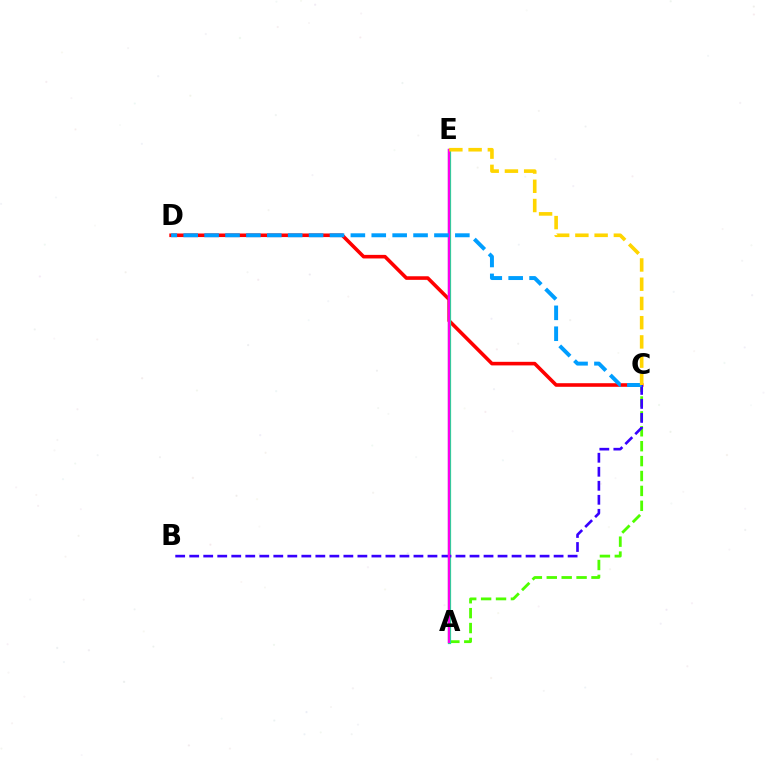{('A', 'C'): [{'color': '#4fff00', 'line_style': 'dashed', 'thickness': 2.02}], ('C', 'D'): [{'color': '#ff0000', 'line_style': 'solid', 'thickness': 2.58}, {'color': '#009eff', 'line_style': 'dashed', 'thickness': 2.84}], ('A', 'E'): [{'color': '#00ff86', 'line_style': 'solid', 'thickness': 2.32}, {'color': '#ff00ed', 'line_style': 'solid', 'thickness': 1.76}], ('B', 'C'): [{'color': '#3700ff', 'line_style': 'dashed', 'thickness': 1.9}], ('C', 'E'): [{'color': '#ffd500', 'line_style': 'dashed', 'thickness': 2.61}]}